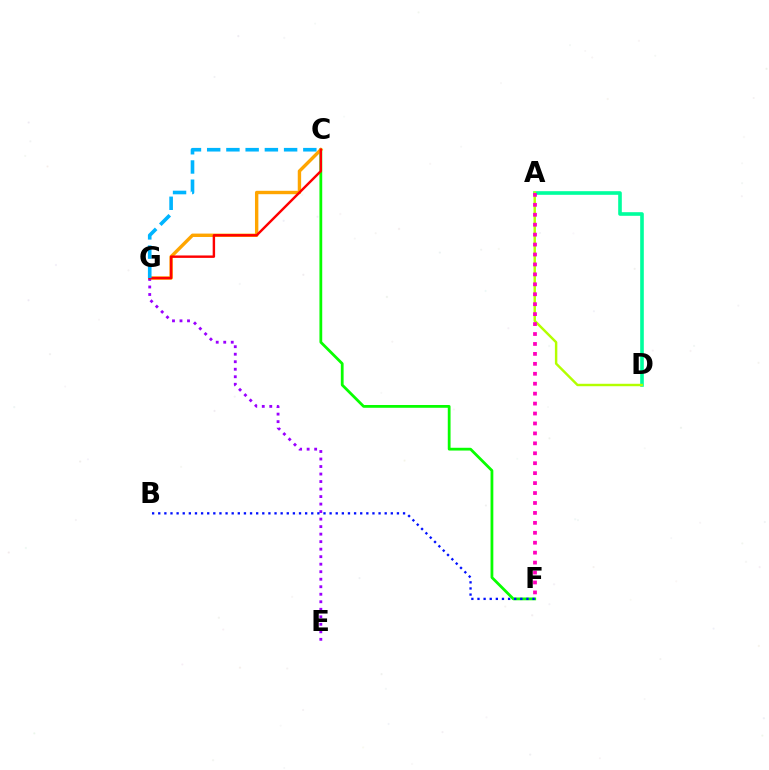{('C', 'F'): [{'color': '#08ff00', 'line_style': 'solid', 'thickness': 2.0}], ('C', 'G'): [{'color': '#ffa500', 'line_style': 'solid', 'thickness': 2.44}, {'color': '#ff0000', 'line_style': 'solid', 'thickness': 1.74}, {'color': '#00b5ff', 'line_style': 'dashed', 'thickness': 2.61}], ('E', 'G'): [{'color': '#9b00ff', 'line_style': 'dotted', 'thickness': 2.04}], ('A', 'D'): [{'color': '#00ff9d', 'line_style': 'solid', 'thickness': 2.61}, {'color': '#b3ff00', 'line_style': 'solid', 'thickness': 1.76}], ('A', 'F'): [{'color': '#ff00bd', 'line_style': 'dotted', 'thickness': 2.7}], ('B', 'F'): [{'color': '#0010ff', 'line_style': 'dotted', 'thickness': 1.66}]}